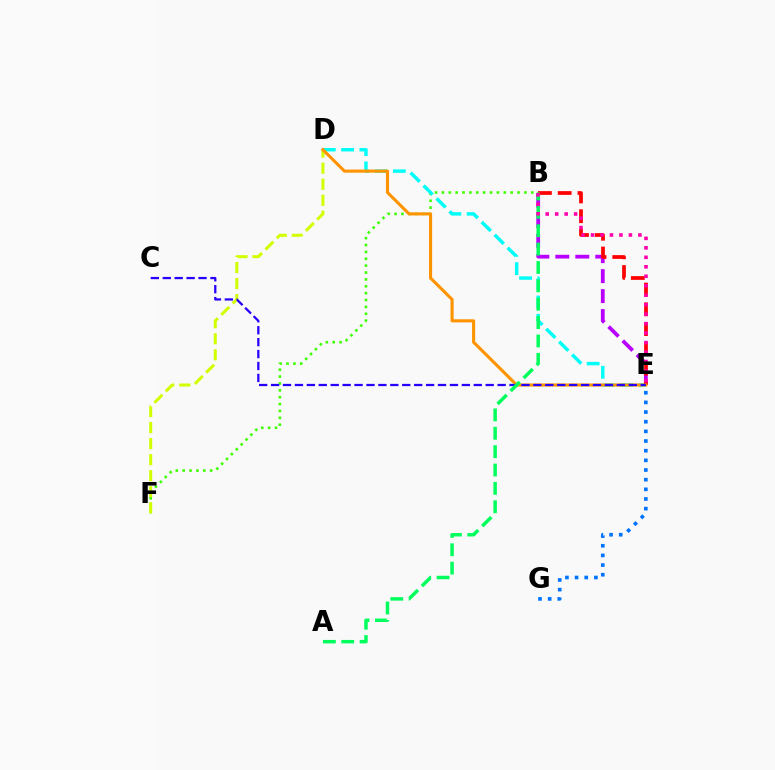{('B', 'F'): [{'color': '#3dff00', 'line_style': 'dotted', 'thickness': 1.87}], ('D', 'E'): [{'color': '#00fff6', 'line_style': 'dashed', 'thickness': 2.48}, {'color': '#ff9400', 'line_style': 'solid', 'thickness': 2.23}], ('B', 'E'): [{'color': '#b900ff', 'line_style': 'dashed', 'thickness': 2.71}, {'color': '#ff0000', 'line_style': 'dashed', 'thickness': 2.69}, {'color': '#ff00ac', 'line_style': 'dotted', 'thickness': 2.57}], ('D', 'F'): [{'color': '#d1ff00', 'line_style': 'dashed', 'thickness': 2.18}], ('E', 'G'): [{'color': '#0074ff', 'line_style': 'dotted', 'thickness': 2.62}], ('C', 'E'): [{'color': '#2500ff', 'line_style': 'dashed', 'thickness': 1.62}], ('A', 'B'): [{'color': '#00ff5c', 'line_style': 'dashed', 'thickness': 2.5}]}